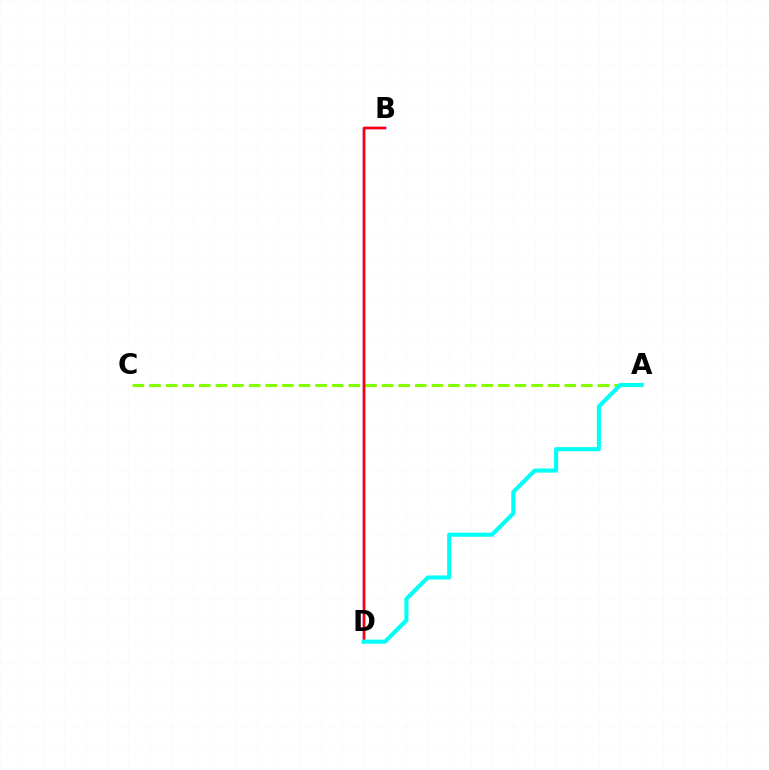{('A', 'C'): [{'color': '#84ff00', 'line_style': 'dashed', 'thickness': 2.26}], ('B', 'D'): [{'color': '#7200ff', 'line_style': 'solid', 'thickness': 1.71}, {'color': '#ff0000', 'line_style': 'solid', 'thickness': 1.78}], ('A', 'D'): [{'color': '#00fff6', 'line_style': 'solid', 'thickness': 2.93}]}